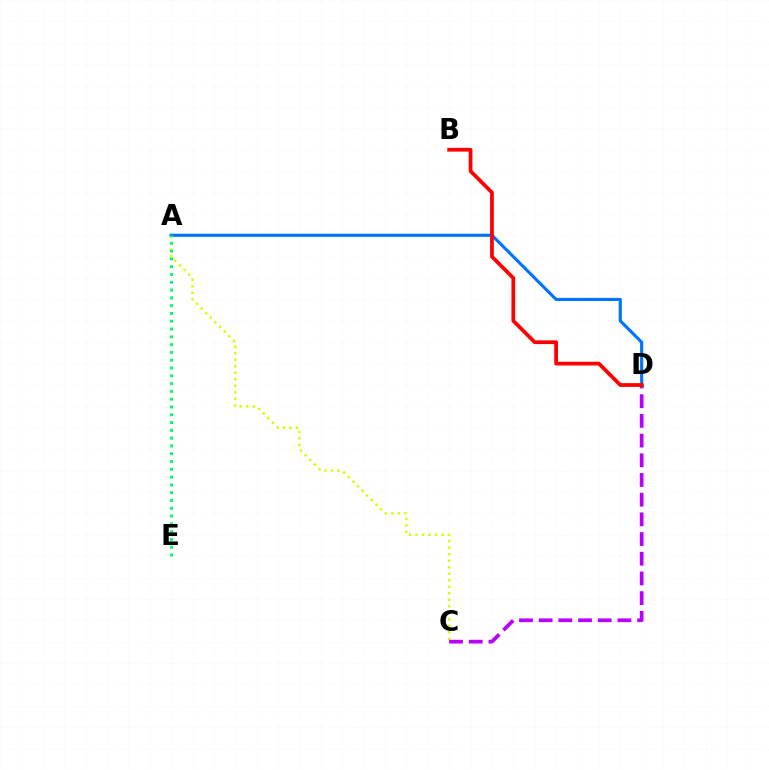{('A', 'C'): [{'color': '#d1ff00', 'line_style': 'dotted', 'thickness': 1.77}], ('C', 'D'): [{'color': '#b900ff', 'line_style': 'dashed', 'thickness': 2.68}], ('A', 'D'): [{'color': '#0074ff', 'line_style': 'solid', 'thickness': 2.25}], ('A', 'E'): [{'color': '#00ff5c', 'line_style': 'dotted', 'thickness': 2.12}], ('B', 'D'): [{'color': '#ff0000', 'line_style': 'solid', 'thickness': 2.7}]}